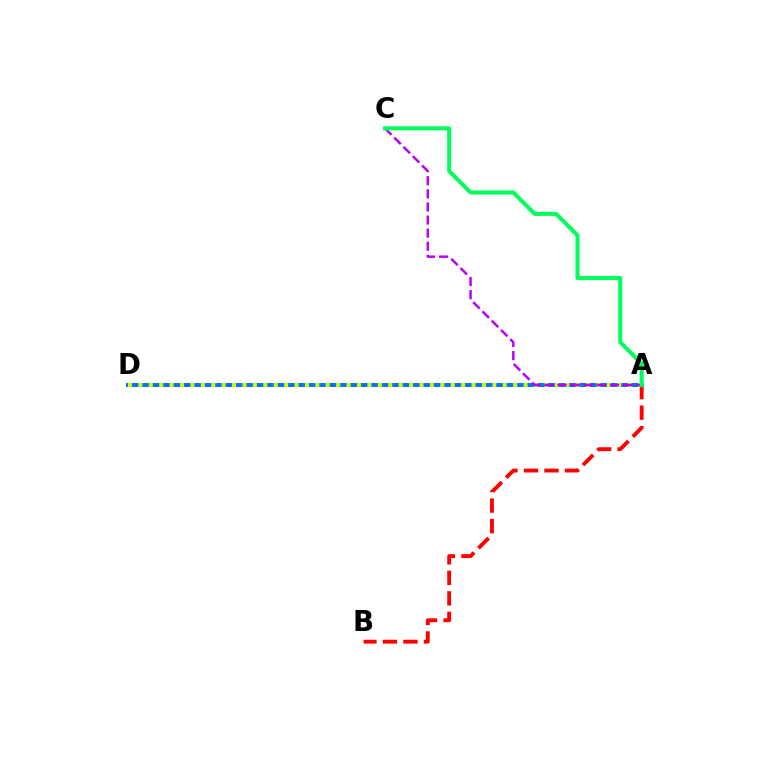{('A', 'B'): [{'color': '#ff0000', 'line_style': 'dashed', 'thickness': 2.79}], ('A', 'D'): [{'color': '#0074ff', 'line_style': 'solid', 'thickness': 2.84}, {'color': '#d1ff00', 'line_style': 'dotted', 'thickness': 2.83}], ('A', 'C'): [{'color': '#b900ff', 'line_style': 'dashed', 'thickness': 1.78}, {'color': '#00ff5c', 'line_style': 'solid', 'thickness': 2.92}]}